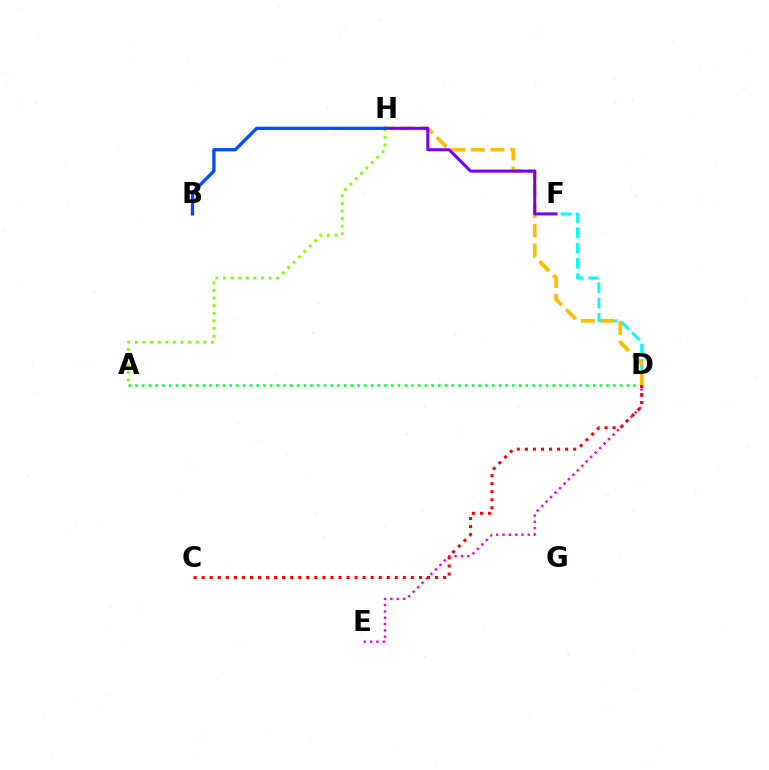{('D', 'F'): [{'color': '#00fff6', 'line_style': 'dashed', 'thickness': 2.07}], ('D', 'E'): [{'color': '#ff00cf', 'line_style': 'dotted', 'thickness': 1.71}], ('A', 'D'): [{'color': '#00ff39', 'line_style': 'dotted', 'thickness': 1.83}], ('A', 'H'): [{'color': '#84ff00', 'line_style': 'dotted', 'thickness': 2.07}], ('D', 'H'): [{'color': '#ffbd00', 'line_style': 'dashed', 'thickness': 2.68}], ('C', 'D'): [{'color': '#ff0000', 'line_style': 'dotted', 'thickness': 2.19}], ('F', 'H'): [{'color': '#7200ff', 'line_style': 'solid', 'thickness': 2.17}], ('B', 'H'): [{'color': '#004bff', 'line_style': 'solid', 'thickness': 2.35}]}